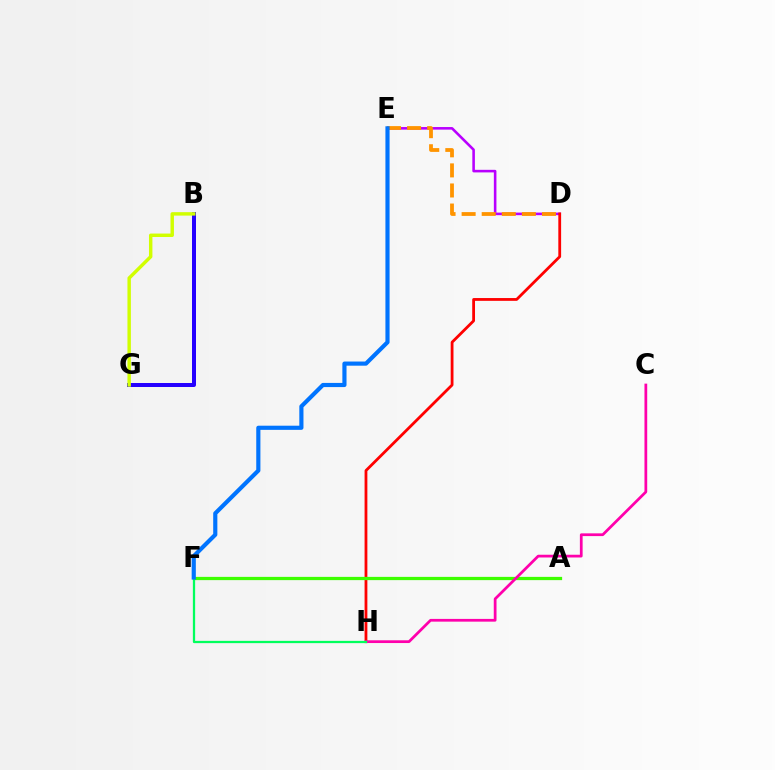{('D', 'E'): [{'color': '#b900ff', 'line_style': 'solid', 'thickness': 1.86}, {'color': '#ff9400', 'line_style': 'dashed', 'thickness': 2.73}], ('B', 'G'): [{'color': '#2500ff', 'line_style': 'solid', 'thickness': 2.88}, {'color': '#d1ff00', 'line_style': 'solid', 'thickness': 2.47}], ('D', 'H'): [{'color': '#ff0000', 'line_style': 'solid', 'thickness': 2.01}], ('A', 'F'): [{'color': '#00fff6', 'line_style': 'solid', 'thickness': 2.09}, {'color': '#3dff00', 'line_style': 'solid', 'thickness': 2.34}], ('C', 'H'): [{'color': '#ff00ac', 'line_style': 'solid', 'thickness': 1.98}], ('F', 'H'): [{'color': '#00ff5c', 'line_style': 'solid', 'thickness': 1.63}], ('E', 'F'): [{'color': '#0074ff', 'line_style': 'solid', 'thickness': 2.99}]}